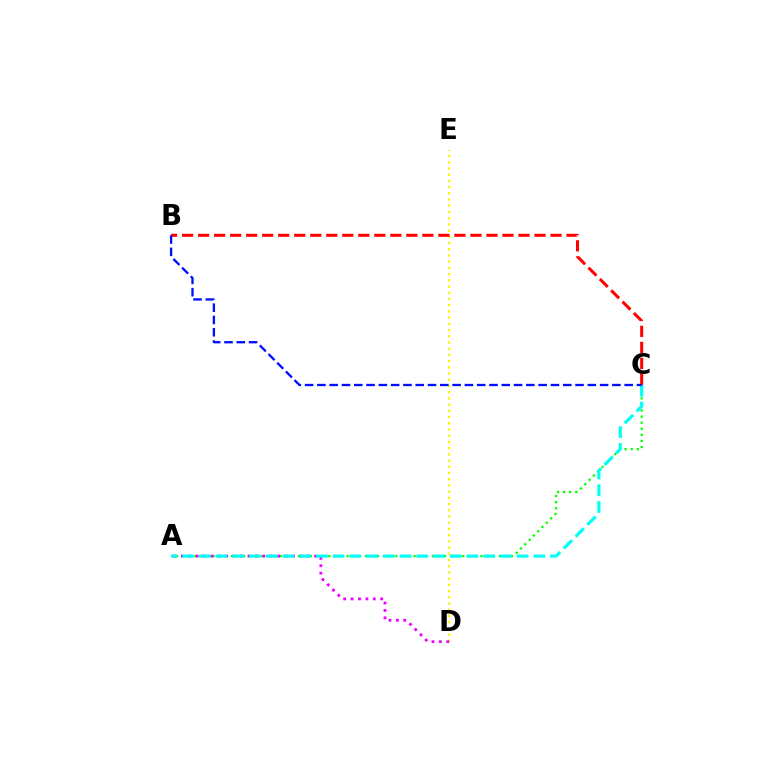{('D', 'E'): [{'color': '#fcf500', 'line_style': 'dotted', 'thickness': 1.69}], ('B', 'C'): [{'color': '#ff0000', 'line_style': 'dashed', 'thickness': 2.18}, {'color': '#0010ff', 'line_style': 'dashed', 'thickness': 1.67}], ('A', 'C'): [{'color': '#08ff00', 'line_style': 'dotted', 'thickness': 1.65}, {'color': '#00fff6', 'line_style': 'dashed', 'thickness': 2.27}], ('A', 'D'): [{'color': '#ee00ff', 'line_style': 'dotted', 'thickness': 2.01}]}